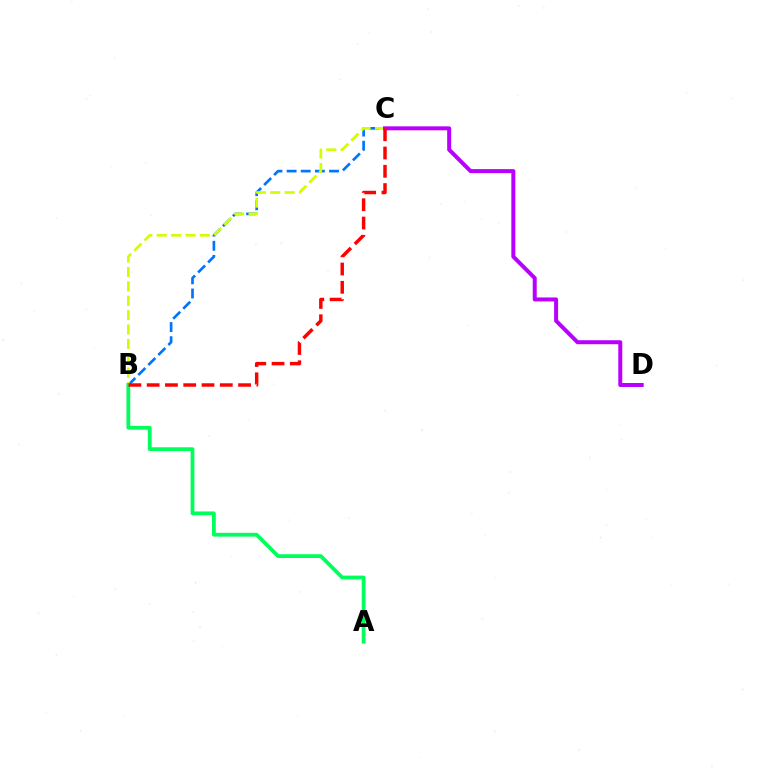{('B', 'C'): [{'color': '#0074ff', 'line_style': 'dashed', 'thickness': 1.92}, {'color': '#d1ff00', 'line_style': 'dashed', 'thickness': 1.95}, {'color': '#ff0000', 'line_style': 'dashed', 'thickness': 2.48}], ('C', 'D'): [{'color': '#b900ff', 'line_style': 'solid', 'thickness': 2.87}], ('A', 'B'): [{'color': '#00ff5c', 'line_style': 'solid', 'thickness': 2.72}]}